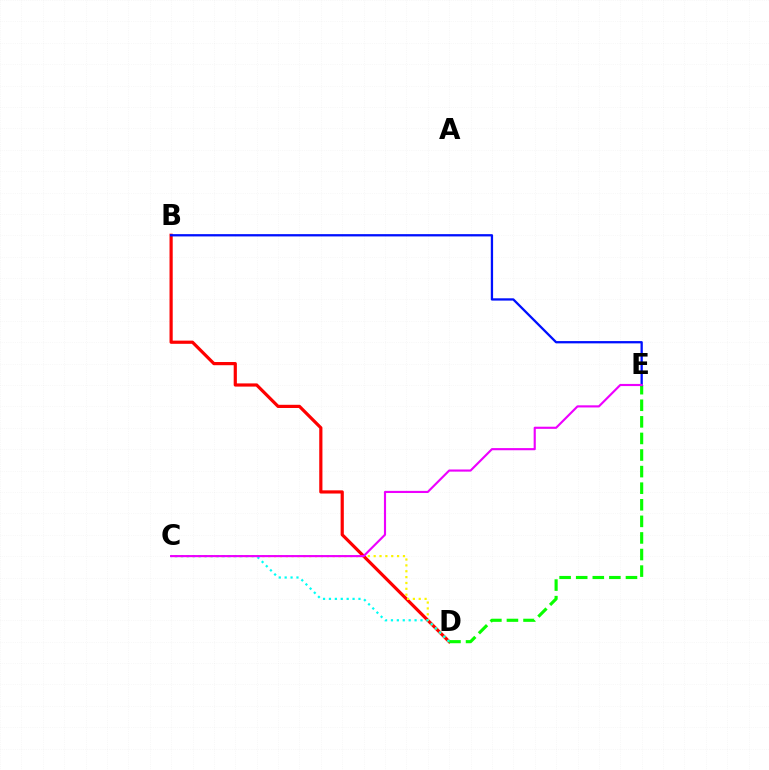{('B', 'D'): [{'color': '#ff0000', 'line_style': 'solid', 'thickness': 2.3}], ('C', 'D'): [{'color': '#fcf500', 'line_style': 'dotted', 'thickness': 1.59}, {'color': '#00fff6', 'line_style': 'dotted', 'thickness': 1.6}], ('D', 'E'): [{'color': '#08ff00', 'line_style': 'dashed', 'thickness': 2.25}], ('B', 'E'): [{'color': '#0010ff', 'line_style': 'solid', 'thickness': 1.65}], ('C', 'E'): [{'color': '#ee00ff', 'line_style': 'solid', 'thickness': 1.54}]}